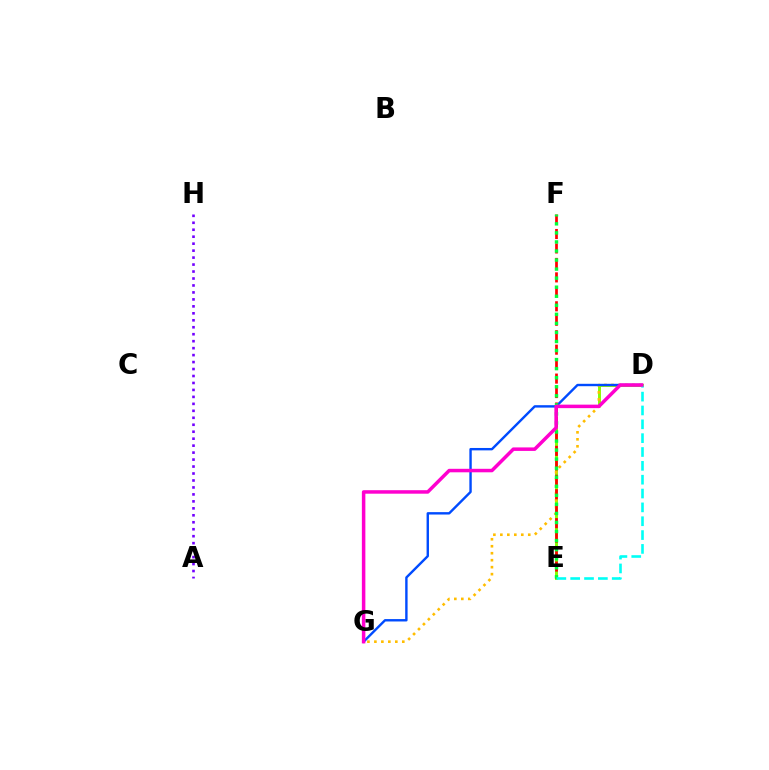{('D', 'E'): [{'color': '#84ff00', 'line_style': 'solid', 'thickness': 2.12}, {'color': '#00fff6', 'line_style': 'dashed', 'thickness': 1.88}], ('D', 'G'): [{'color': '#ffbd00', 'line_style': 'dotted', 'thickness': 1.9}, {'color': '#004bff', 'line_style': 'solid', 'thickness': 1.73}, {'color': '#ff00cf', 'line_style': 'solid', 'thickness': 2.52}], ('A', 'H'): [{'color': '#7200ff', 'line_style': 'dotted', 'thickness': 1.89}], ('E', 'F'): [{'color': '#ff0000', 'line_style': 'dashed', 'thickness': 1.96}, {'color': '#00ff39', 'line_style': 'dotted', 'thickness': 2.46}]}